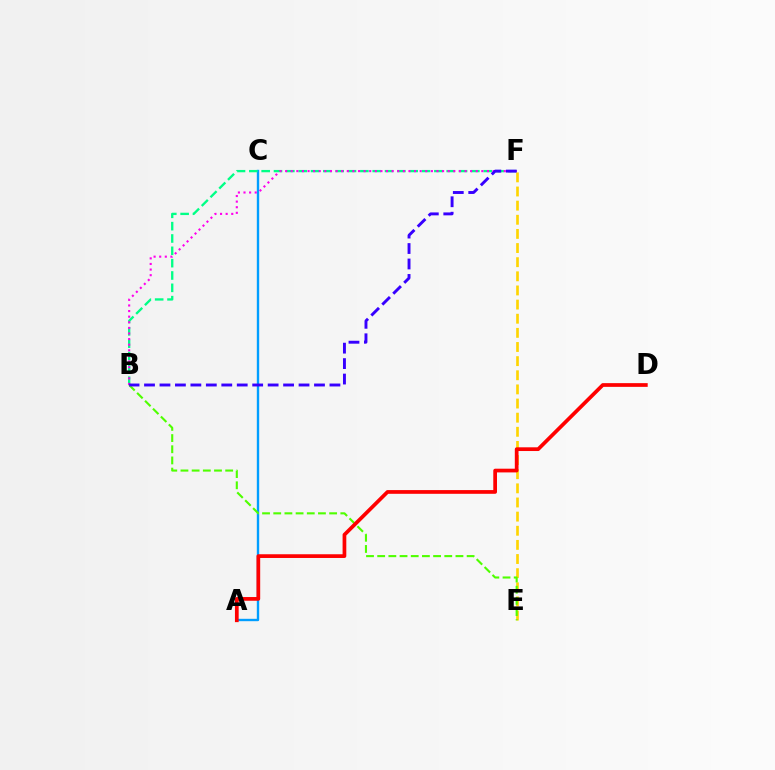{('A', 'C'): [{'color': '#009eff', 'line_style': 'solid', 'thickness': 1.72}], ('B', 'F'): [{'color': '#00ff86', 'line_style': 'dashed', 'thickness': 1.68}, {'color': '#ff00ed', 'line_style': 'dotted', 'thickness': 1.52}, {'color': '#3700ff', 'line_style': 'dashed', 'thickness': 2.1}], ('E', 'F'): [{'color': '#ffd500', 'line_style': 'dashed', 'thickness': 1.92}], ('B', 'E'): [{'color': '#4fff00', 'line_style': 'dashed', 'thickness': 1.52}], ('A', 'D'): [{'color': '#ff0000', 'line_style': 'solid', 'thickness': 2.68}]}